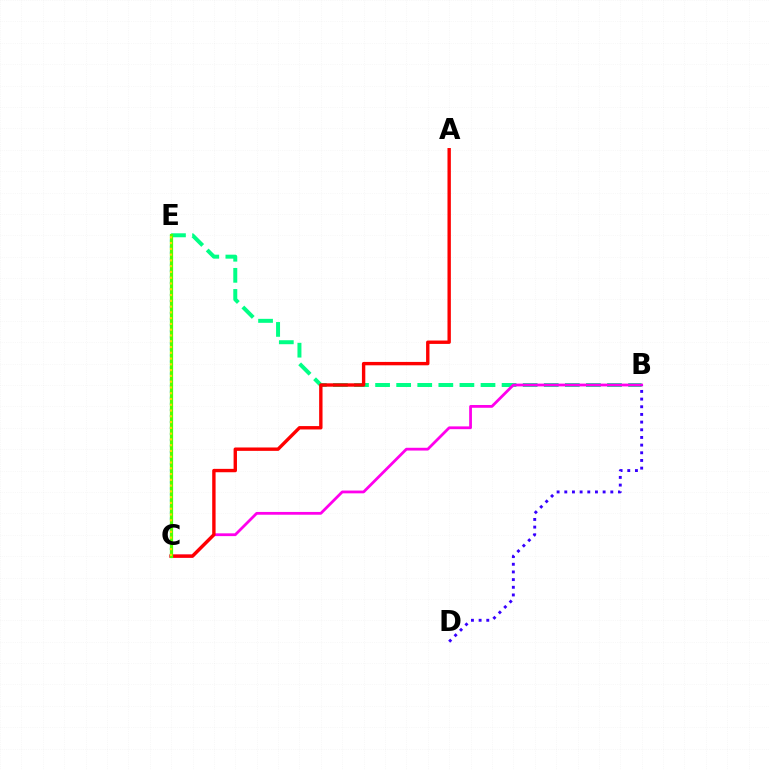{('B', 'E'): [{'color': '#00ff86', 'line_style': 'dashed', 'thickness': 2.86}], ('B', 'C'): [{'color': '#ff00ed', 'line_style': 'solid', 'thickness': 2.0}], ('C', 'E'): [{'color': '#009eff', 'line_style': 'dotted', 'thickness': 1.64}, {'color': '#4fff00', 'line_style': 'solid', 'thickness': 2.32}, {'color': '#ffd500', 'line_style': 'dotted', 'thickness': 1.57}], ('B', 'D'): [{'color': '#3700ff', 'line_style': 'dotted', 'thickness': 2.08}], ('A', 'C'): [{'color': '#ff0000', 'line_style': 'solid', 'thickness': 2.44}]}